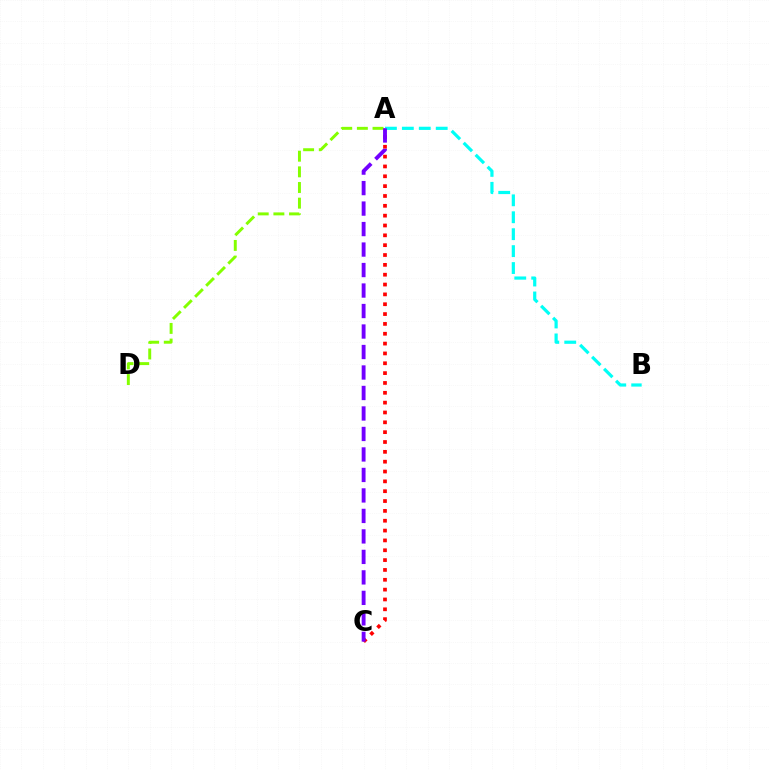{('A', 'C'): [{'color': '#ff0000', 'line_style': 'dotted', 'thickness': 2.67}, {'color': '#7200ff', 'line_style': 'dashed', 'thickness': 2.78}], ('A', 'D'): [{'color': '#84ff00', 'line_style': 'dashed', 'thickness': 2.13}], ('A', 'B'): [{'color': '#00fff6', 'line_style': 'dashed', 'thickness': 2.3}]}